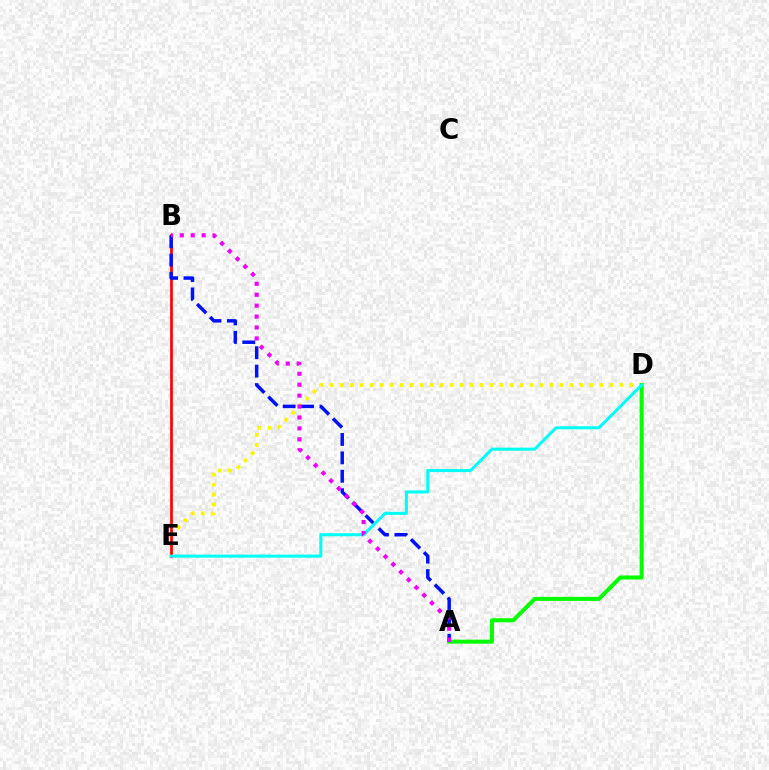{('D', 'E'): [{'color': '#fcf500', 'line_style': 'dotted', 'thickness': 2.71}, {'color': '#00fff6', 'line_style': 'solid', 'thickness': 2.2}], ('A', 'D'): [{'color': '#08ff00', 'line_style': 'solid', 'thickness': 2.9}], ('B', 'E'): [{'color': '#ff0000', 'line_style': 'solid', 'thickness': 1.94}], ('A', 'B'): [{'color': '#0010ff', 'line_style': 'dashed', 'thickness': 2.5}, {'color': '#ee00ff', 'line_style': 'dotted', 'thickness': 2.97}]}